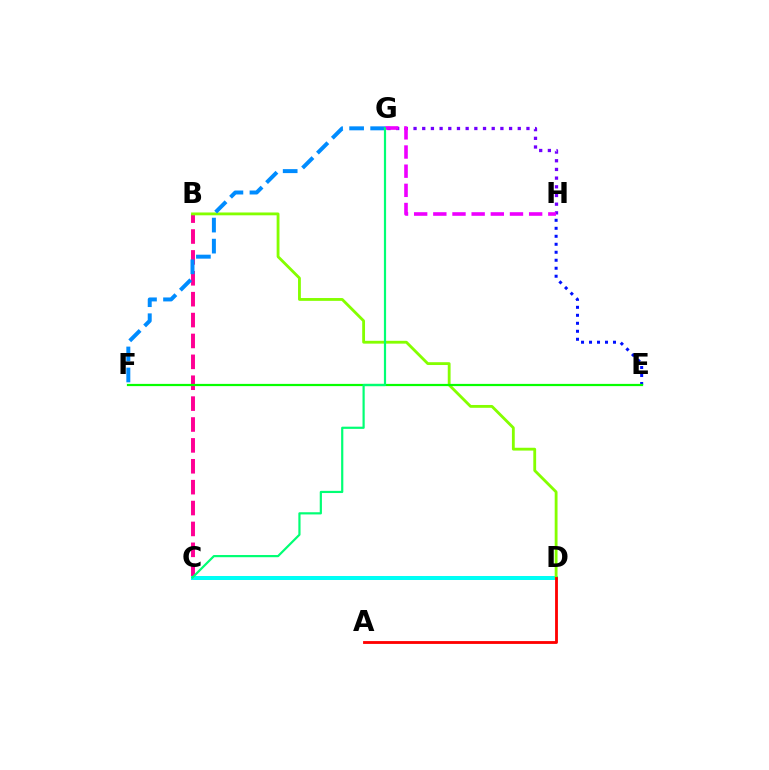{('C', 'D'): [{'color': '#fcf500', 'line_style': 'dashed', 'thickness': 2.61}, {'color': '#ff7c00', 'line_style': 'dotted', 'thickness': 1.73}, {'color': '#00fff6', 'line_style': 'solid', 'thickness': 2.87}], ('G', 'H'): [{'color': '#7200ff', 'line_style': 'dotted', 'thickness': 2.36}, {'color': '#ee00ff', 'line_style': 'dashed', 'thickness': 2.6}], ('B', 'C'): [{'color': '#ff0094', 'line_style': 'dashed', 'thickness': 2.84}], ('E', 'H'): [{'color': '#0010ff', 'line_style': 'dotted', 'thickness': 2.17}], ('B', 'D'): [{'color': '#84ff00', 'line_style': 'solid', 'thickness': 2.03}], ('E', 'F'): [{'color': '#08ff00', 'line_style': 'solid', 'thickness': 1.6}], ('F', 'G'): [{'color': '#008cff', 'line_style': 'dashed', 'thickness': 2.86}], ('A', 'D'): [{'color': '#ff0000', 'line_style': 'solid', 'thickness': 2.04}], ('C', 'G'): [{'color': '#00ff74', 'line_style': 'solid', 'thickness': 1.58}]}